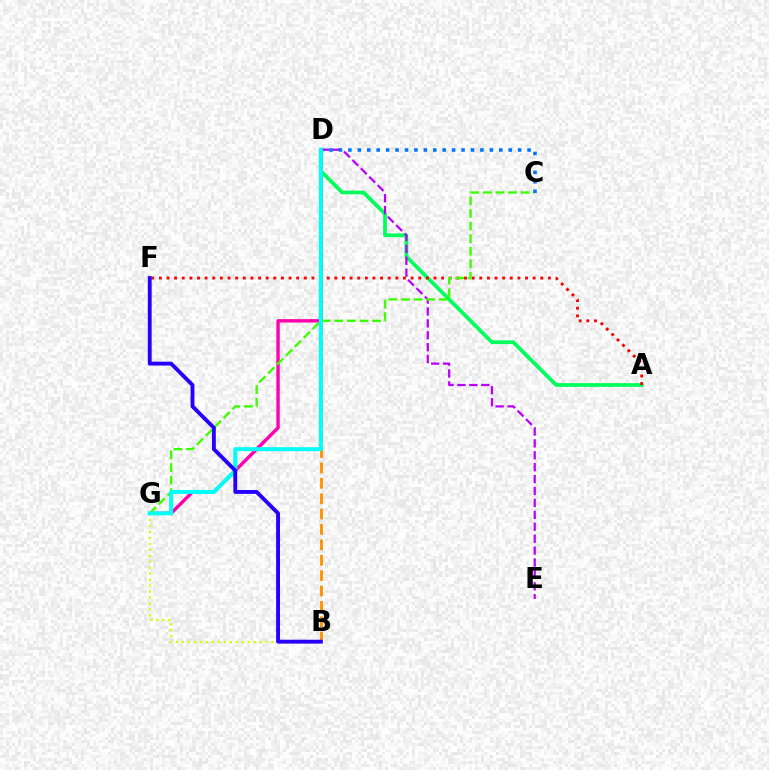{('B', 'D'): [{'color': '#ff9400', 'line_style': 'dashed', 'thickness': 2.09}], ('A', 'D'): [{'color': '#00ff5c', 'line_style': 'solid', 'thickness': 2.7}], ('D', 'G'): [{'color': '#ff00ac', 'line_style': 'solid', 'thickness': 2.44}, {'color': '#00fff6', 'line_style': 'solid', 'thickness': 2.88}], ('D', 'E'): [{'color': '#b900ff', 'line_style': 'dashed', 'thickness': 1.62}], ('B', 'G'): [{'color': '#d1ff00', 'line_style': 'dotted', 'thickness': 1.62}], ('A', 'F'): [{'color': '#ff0000', 'line_style': 'dotted', 'thickness': 2.07}], ('C', 'G'): [{'color': '#3dff00', 'line_style': 'dashed', 'thickness': 1.71}], ('C', 'D'): [{'color': '#0074ff', 'line_style': 'dotted', 'thickness': 2.56}], ('B', 'F'): [{'color': '#2500ff', 'line_style': 'solid', 'thickness': 2.78}]}